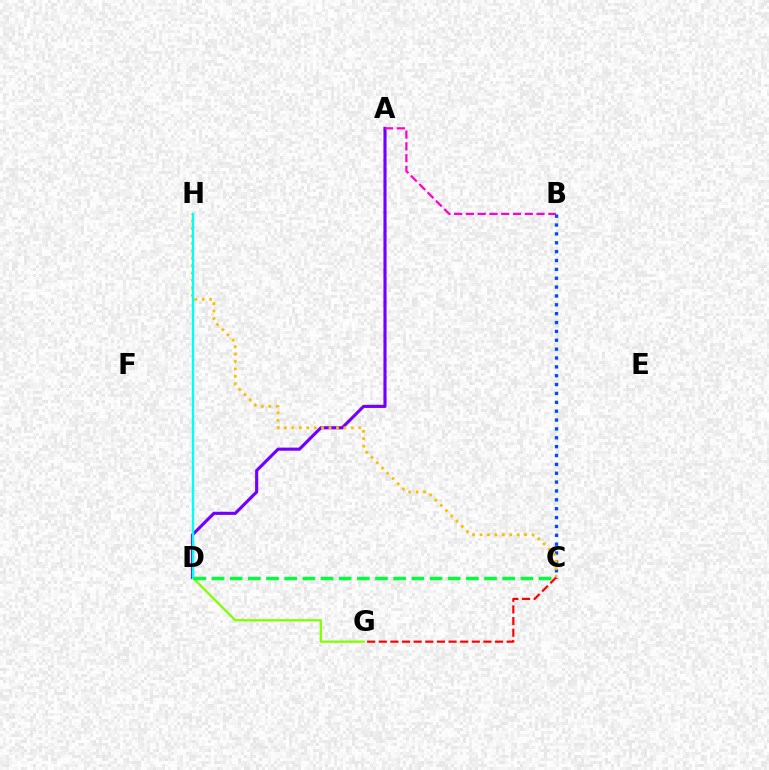{('D', 'G'): [{'color': '#84ff00', 'line_style': 'solid', 'thickness': 1.65}], ('A', 'D'): [{'color': '#7200ff', 'line_style': 'solid', 'thickness': 2.25}], ('B', 'C'): [{'color': '#004bff', 'line_style': 'dotted', 'thickness': 2.41}], ('C', 'H'): [{'color': '#ffbd00', 'line_style': 'dotted', 'thickness': 2.02}], ('D', 'H'): [{'color': '#00fff6', 'line_style': 'solid', 'thickness': 1.71}], ('C', 'D'): [{'color': '#00ff39', 'line_style': 'dashed', 'thickness': 2.47}], ('C', 'G'): [{'color': '#ff0000', 'line_style': 'dashed', 'thickness': 1.58}], ('A', 'B'): [{'color': '#ff00cf', 'line_style': 'dashed', 'thickness': 1.6}]}